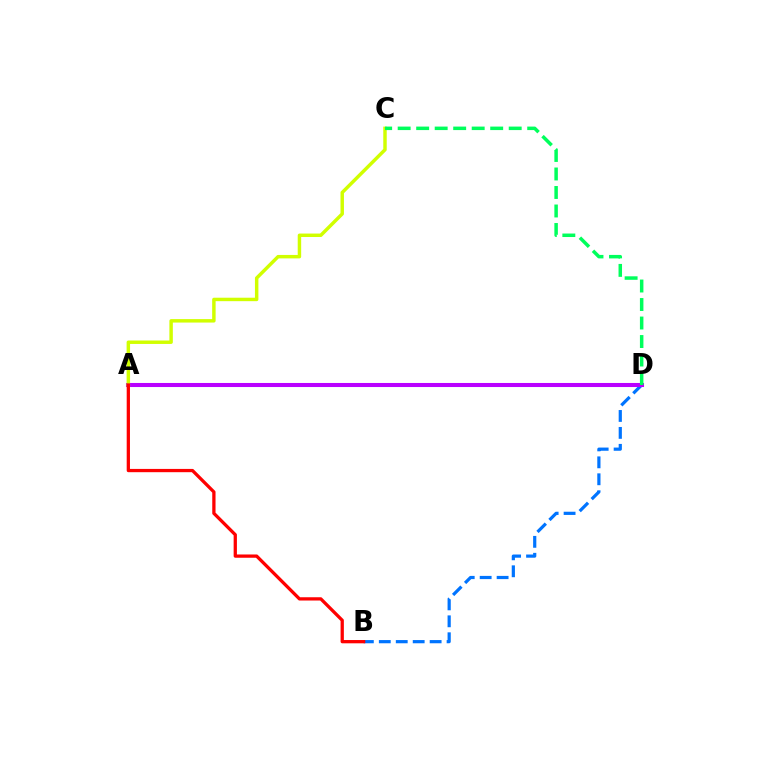{('B', 'D'): [{'color': '#0074ff', 'line_style': 'dashed', 'thickness': 2.3}], ('A', 'D'): [{'color': '#b900ff', 'line_style': 'solid', 'thickness': 2.92}], ('A', 'C'): [{'color': '#d1ff00', 'line_style': 'solid', 'thickness': 2.49}], ('A', 'B'): [{'color': '#ff0000', 'line_style': 'solid', 'thickness': 2.36}], ('C', 'D'): [{'color': '#00ff5c', 'line_style': 'dashed', 'thickness': 2.51}]}